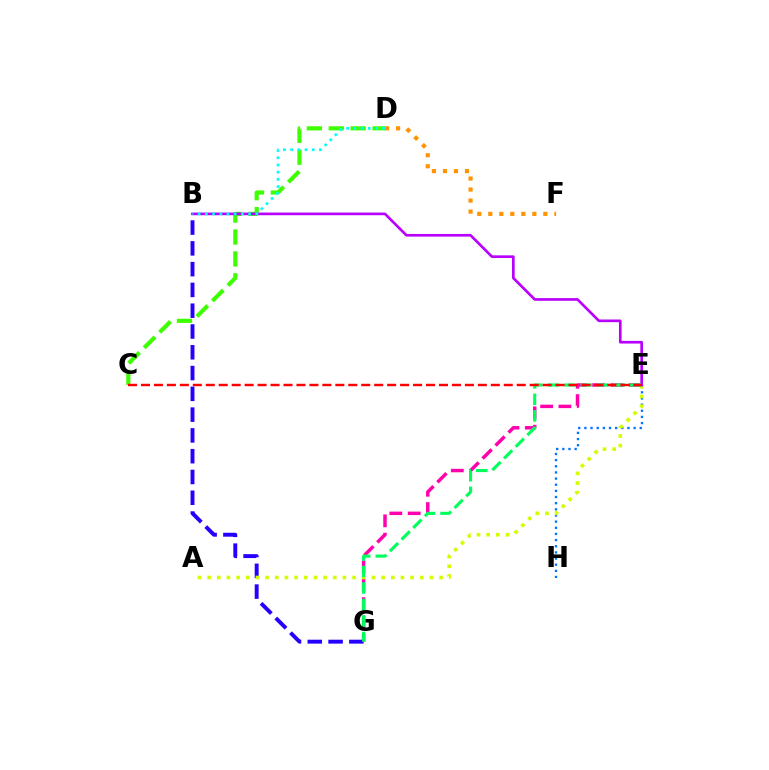{('C', 'D'): [{'color': '#3dff00', 'line_style': 'dashed', 'thickness': 2.98}], ('B', 'G'): [{'color': '#2500ff', 'line_style': 'dashed', 'thickness': 2.82}], ('D', 'F'): [{'color': '#ff9400', 'line_style': 'dotted', 'thickness': 2.99}], ('E', 'G'): [{'color': '#ff00ac', 'line_style': 'dashed', 'thickness': 2.49}, {'color': '#00ff5c', 'line_style': 'dashed', 'thickness': 2.24}], ('E', 'H'): [{'color': '#0074ff', 'line_style': 'dotted', 'thickness': 1.67}], ('A', 'E'): [{'color': '#d1ff00', 'line_style': 'dotted', 'thickness': 2.63}], ('B', 'E'): [{'color': '#b900ff', 'line_style': 'solid', 'thickness': 1.92}], ('C', 'E'): [{'color': '#ff0000', 'line_style': 'dashed', 'thickness': 1.76}], ('B', 'D'): [{'color': '#00fff6', 'line_style': 'dotted', 'thickness': 1.96}]}